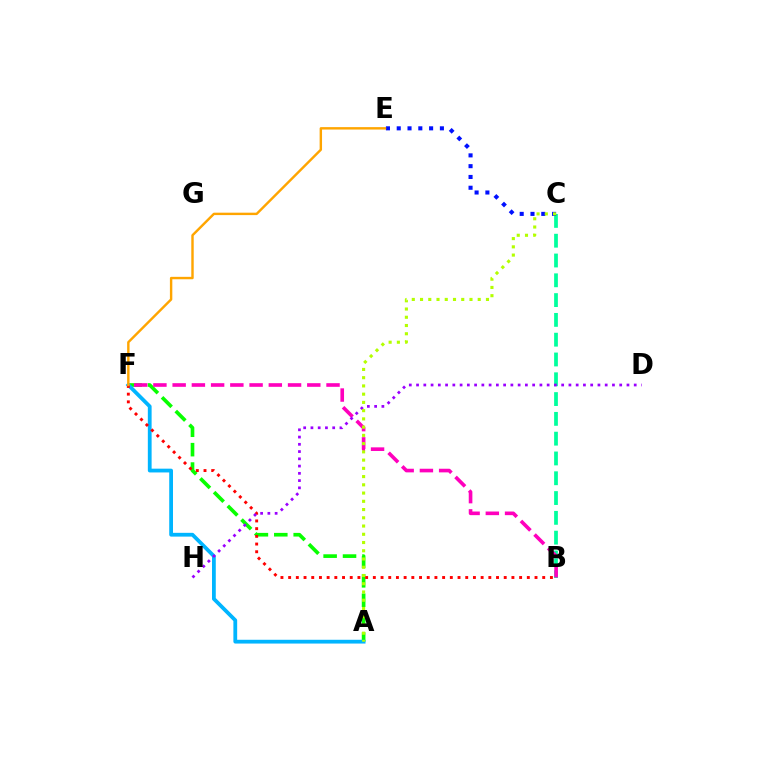{('B', 'C'): [{'color': '#00ff9d', 'line_style': 'dashed', 'thickness': 2.69}], ('A', 'F'): [{'color': '#08ff00', 'line_style': 'dashed', 'thickness': 2.64}, {'color': '#00b5ff', 'line_style': 'solid', 'thickness': 2.72}], ('C', 'E'): [{'color': '#0010ff', 'line_style': 'dotted', 'thickness': 2.93}], ('B', 'F'): [{'color': '#ff0000', 'line_style': 'dotted', 'thickness': 2.09}, {'color': '#ff00bd', 'line_style': 'dashed', 'thickness': 2.61}], ('E', 'F'): [{'color': '#ffa500', 'line_style': 'solid', 'thickness': 1.74}], ('D', 'H'): [{'color': '#9b00ff', 'line_style': 'dotted', 'thickness': 1.97}], ('A', 'C'): [{'color': '#b3ff00', 'line_style': 'dotted', 'thickness': 2.24}]}